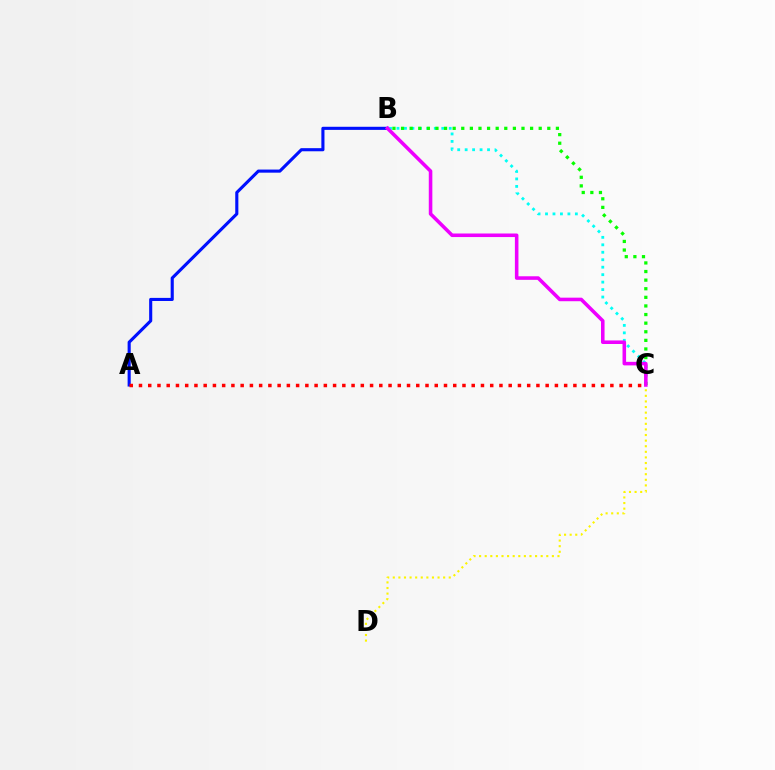{('B', 'C'): [{'color': '#00fff6', 'line_style': 'dotted', 'thickness': 2.03}, {'color': '#08ff00', 'line_style': 'dotted', 'thickness': 2.34}, {'color': '#ee00ff', 'line_style': 'solid', 'thickness': 2.56}], ('A', 'B'): [{'color': '#0010ff', 'line_style': 'solid', 'thickness': 2.24}], ('A', 'C'): [{'color': '#ff0000', 'line_style': 'dotted', 'thickness': 2.51}], ('C', 'D'): [{'color': '#fcf500', 'line_style': 'dotted', 'thickness': 1.52}]}